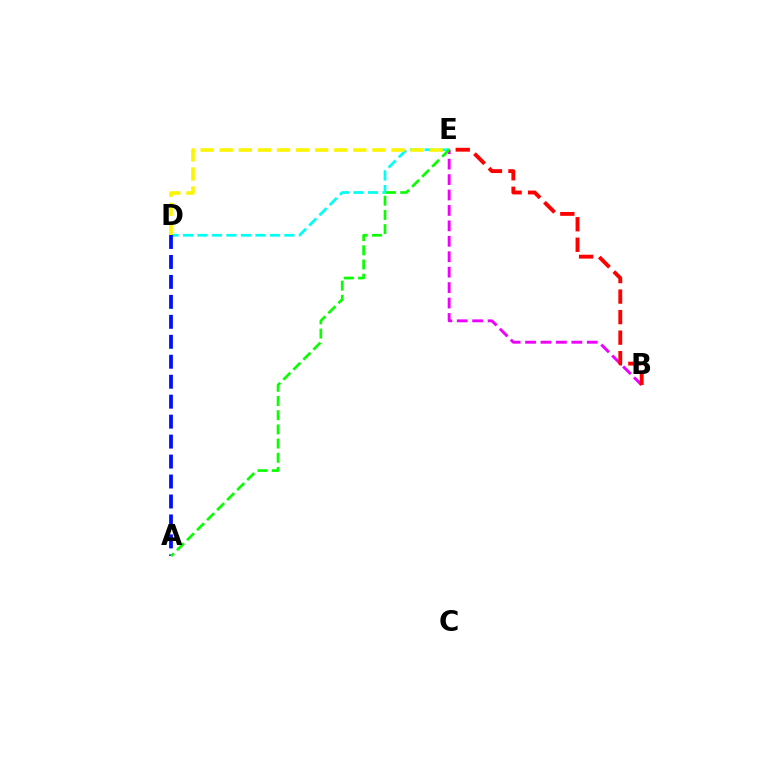{('D', 'E'): [{'color': '#00fff6', 'line_style': 'dashed', 'thickness': 1.97}, {'color': '#fcf500', 'line_style': 'dashed', 'thickness': 2.59}], ('B', 'E'): [{'color': '#ee00ff', 'line_style': 'dashed', 'thickness': 2.1}, {'color': '#ff0000', 'line_style': 'dashed', 'thickness': 2.79}], ('A', 'D'): [{'color': '#0010ff', 'line_style': 'dashed', 'thickness': 2.71}], ('A', 'E'): [{'color': '#08ff00', 'line_style': 'dashed', 'thickness': 1.93}]}